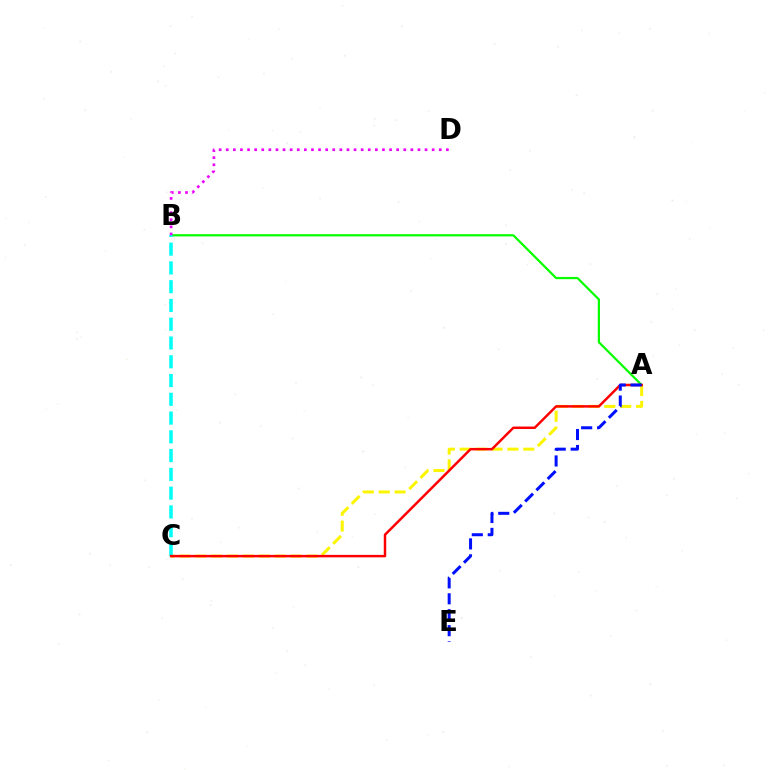{('A', 'B'): [{'color': '#08ff00', 'line_style': 'solid', 'thickness': 1.6}], ('A', 'C'): [{'color': '#fcf500', 'line_style': 'dashed', 'thickness': 2.16}, {'color': '#ff0000', 'line_style': 'solid', 'thickness': 1.78}], ('B', 'C'): [{'color': '#00fff6', 'line_style': 'dashed', 'thickness': 2.55}], ('B', 'D'): [{'color': '#ee00ff', 'line_style': 'dotted', 'thickness': 1.93}], ('A', 'E'): [{'color': '#0010ff', 'line_style': 'dashed', 'thickness': 2.16}]}